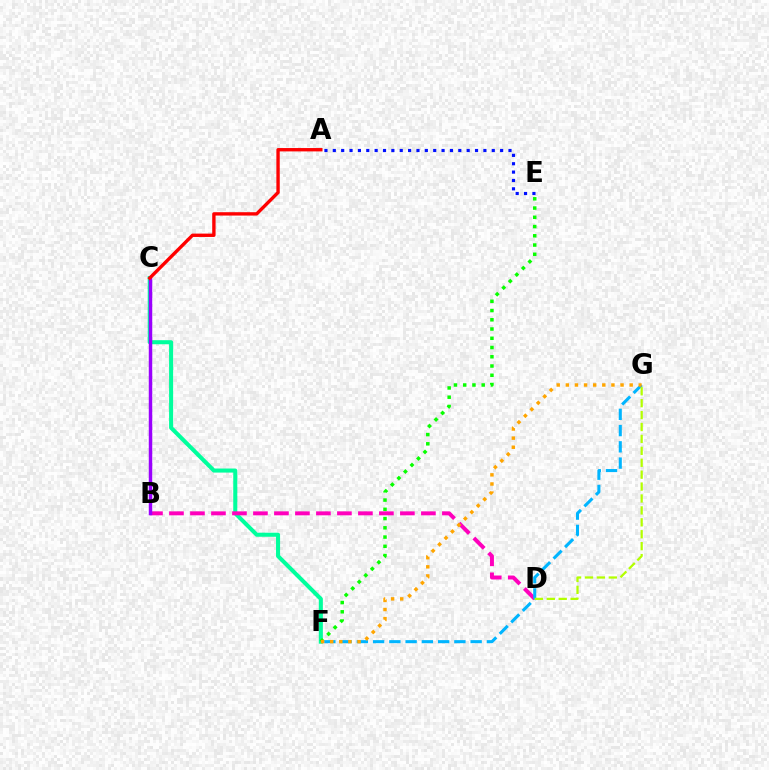{('C', 'F'): [{'color': '#00ff9d', 'line_style': 'solid', 'thickness': 2.92}], ('E', 'F'): [{'color': '#08ff00', 'line_style': 'dotted', 'thickness': 2.51}], ('A', 'E'): [{'color': '#0010ff', 'line_style': 'dotted', 'thickness': 2.27}], ('B', 'D'): [{'color': '#ff00bd', 'line_style': 'dashed', 'thickness': 2.85}], ('F', 'G'): [{'color': '#00b5ff', 'line_style': 'dashed', 'thickness': 2.21}, {'color': '#ffa500', 'line_style': 'dotted', 'thickness': 2.48}], ('D', 'G'): [{'color': '#b3ff00', 'line_style': 'dashed', 'thickness': 1.62}], ('B', 'C'): [{'color': '#9b00ff', 'line_style': 'solid', 'thickness': 2.49}], ('A', 'C'): [{'color': '#ff0000', 'line_style': 'solid', 'thickness': 2.42}]}